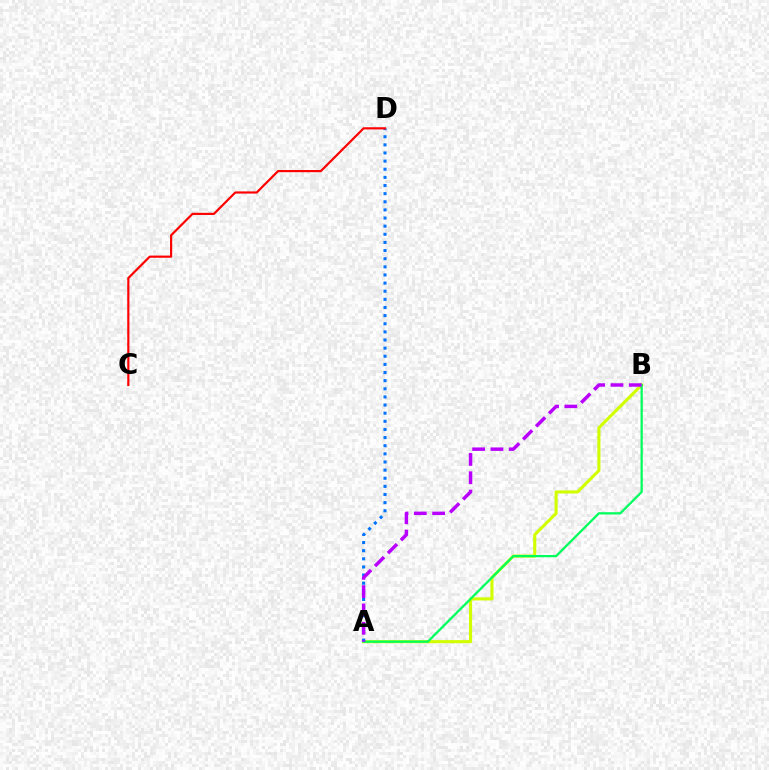{('A', 'B'): [{'color': '#d1ff00', 'line_style': 'solid', 'thickness': 2.23}, {'color': '#00ff5c', 'line_style': 'solid', 'thickness': 1.63}, {'color': '#b900ff', 'line_style': 'dashed', 'thickness': 2.49}], ('A', 'D'): [{'color': '#0074ff', 'line_style': 'dotted', 'thickness': 2.21}], ('C', 'D'): [{'color': '#ff0000', 'line_style': 'solid', 'thickness': 1.57}]}